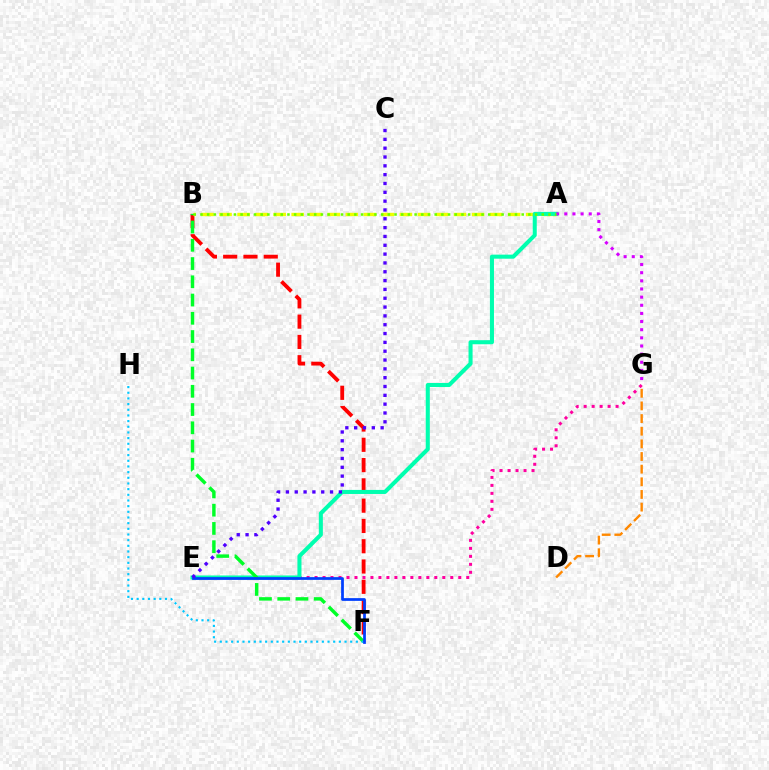{('B', 'F'): [{'color': '#ff0000', 'line_style': 'dashed', 'thickness': 2.76}, {'color': '#00ff27', 'line_style': 'dashed', 'thickness': 2.48}], ('A', 'B'): [{'color': '#eeff00', 'line_style': 'dashed', 'thickness': 2.45}, {'color': '#66ff00', 'line_style': 'dotted', 'thickness': 1.82}], ('D', 'G'): [{'color': '#ff8800', 'line_style': 'dashed', 'thickness': 1.72}], ('E', 'G'): [{'color': '#ff00a0', 'line_style': 'dotted', 'thickness': 2.17}], ('A', 'E'): [{'color': '#00ffaf', 'line_style': 'solid', 'thickness': 2.92}], ('A', 'G'): [{'color': '#d600ff', 'line_style': 'dotted', 'thickness': 2.21}], ('F', 'H'): [{'color': '#00c7ff', 'line_style': 'dotted', 'thickness': 1.54}], ('E', 'F'): [{'color': '#003fff', 'line_style': 'solid', 'thickness': 1.97}], ('C', 'E'): [{'color': '#4f00ff', 'line_style': 'dotted', 'thickness': 2.4}]}